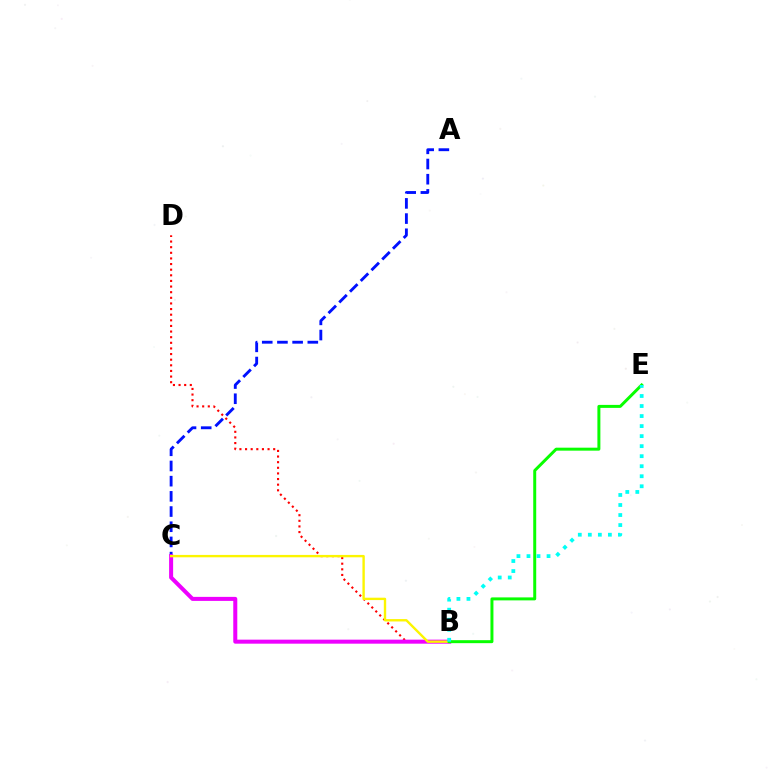{('A', 'C'): [{'color': '#0010ff', 'line_style': 'dashed', 'thickness': 2.06}], ('B', 'D'): [{'color': '#ff0000', 'line_style': 'dotted', 'thickness': 1.53}], ('B', 'C'): [{'color': '#ee00ff', 'line_style': 'solid', 'thickness': 2.9}, {'color': '#fcf500', 'line_style': 'solid', 'thickness': 1.71}], ('B', 'E'): [{'color': '#08ff00', 'line_style': 'solid', 'thickness': 2.14}, {'color': '#00fff6', 'line_style': 'dotted', 'thickness': 2.73}]}